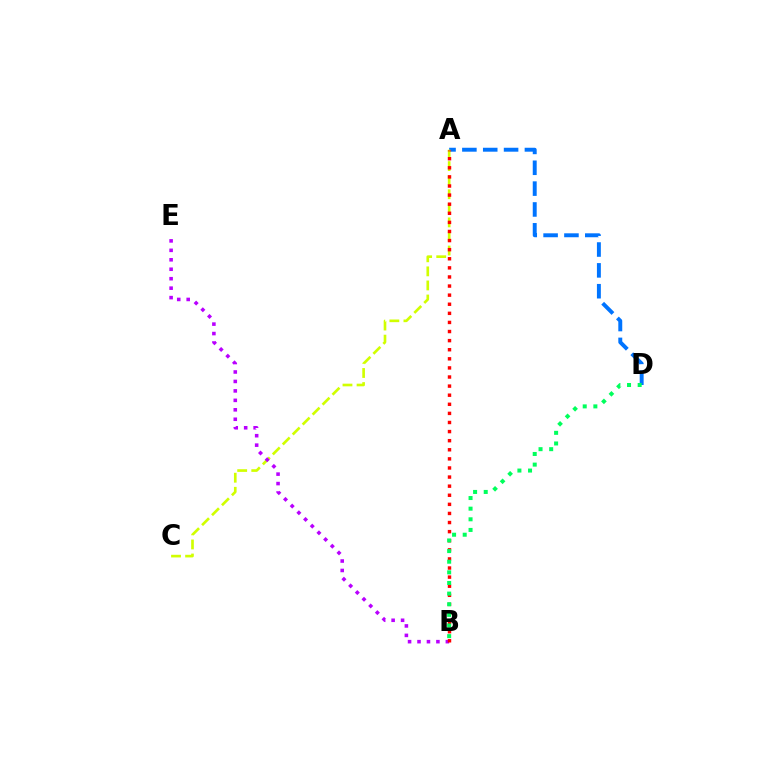{('A', 'D'): [{'color': '#0074ff', 'line_style': 'dashed', 'thickness': 2.83}], ('A', 'C'): [{'color': '#d1ff00', 'line_style': 'dashed', 'thickness': 1.91}], ('B', 'E'): [{'color': '#b900ff', 'line_style': 'dotted', 'thickness': 2.57}], ('A', 'B'): [{'color': '#ff0000', 'line_style': 'dotted', 'thickness': 2.47}], ('B', 'D'): [{'color': '#00ff5c', 'line_style': 'dotted', 'thickness': 2.89}]}